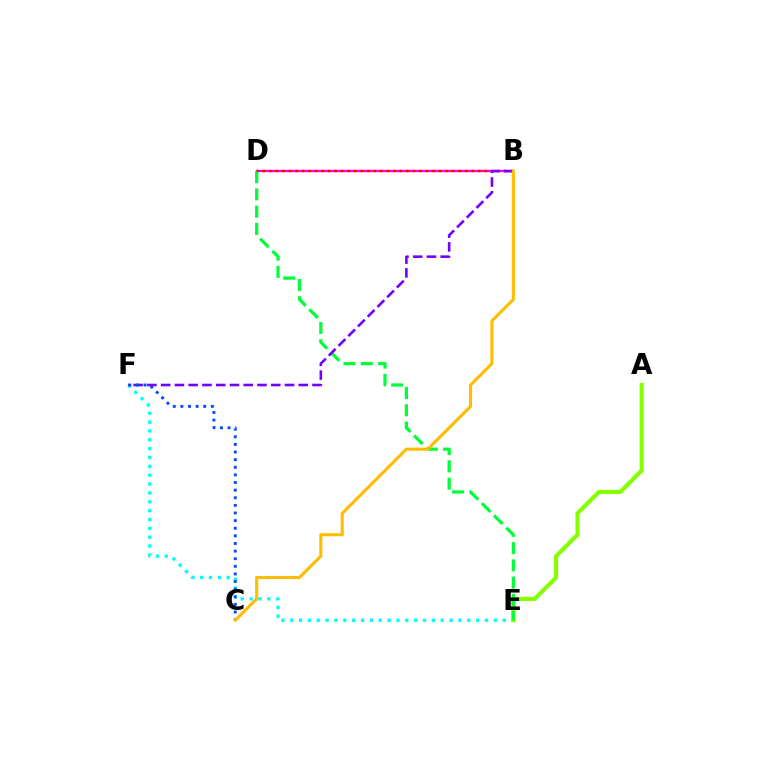{('E', 'F'): [{'color': '#00fff6', 'line_style': 'dotted', 'thickness': 2.41}], ('B', 'D'): [{'color': '#ff00cf', 'line_style': 'solid', 'thickness': 1.64}, {'color': '#ff0000', 'line_style': 'dotted', 'thickness': 1.77}], ('A', 'E'): [{'color': '#84ff00', 'line_style': 'solid', 'thickness': 2.96}], ('D', 'E'): [{'color': '#00ff39', 'line_style': 'dashed', 'thickness': 2.35}], ('B', 'F'): [{'color': '#7200ff', 'line_style': 'dashed', 'thickness': 1.87}], ('C', 'F'): [{'color': '#004bff', 'line_style': 'dotted', 'thickness': 2.07}], ('B', 'C'): [{'color': '#ffbd00', 'line_style': 'solid', 'thickness': 2.23}]}